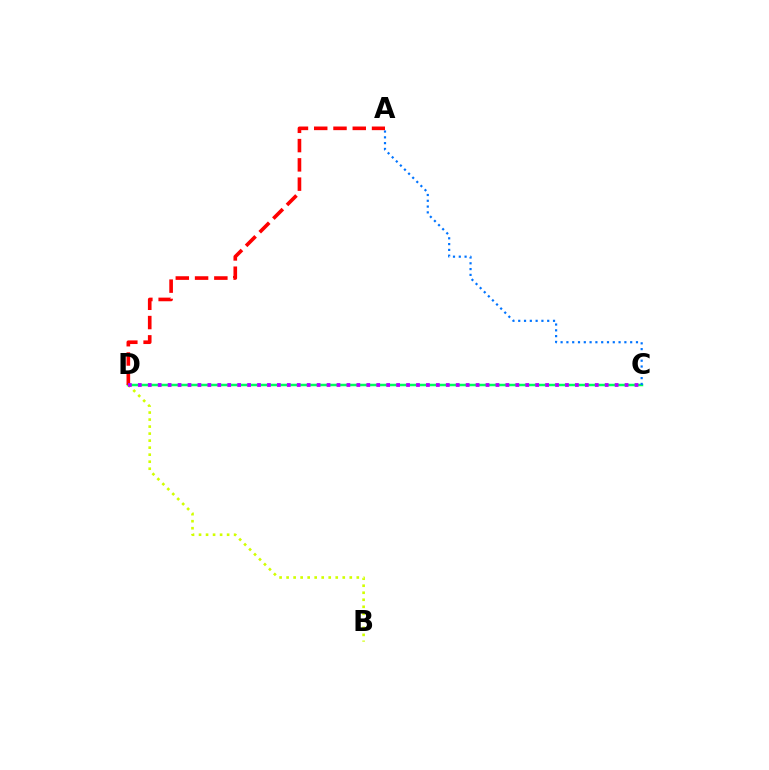{('C', 'D'): [{'color': '#00ff5c', 'line_style': 'solid', 'thickness': 1.8}, {'color': '#b900ff', 'line_style': 'dotted', 'thickness': 2.7}], ('B', 'D'): [{'color': '#d1ff00', 'line_style': 'dotted', 'thickness': 1.91}], ('A', 'C'): [{'color': '#0074ff', 'line_style': 'dotted', 'thickness': 1.58}], ('A', 'D'): [{'color': '#ff0000', 'line_style': 'dashed', 'thickness': 2.62}]}